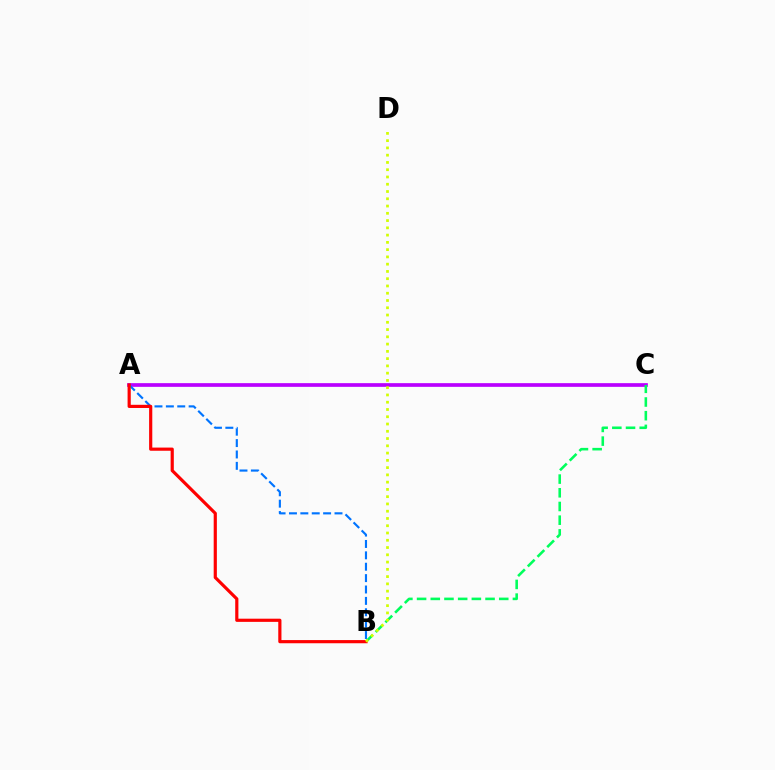{('A', 'C'): [{'color': '#b900ff', 'line_style': 'solid', 'thickness': 2.66}], ('B', 'C'): [{'color': '#00ff5c', 'line_style': 'dashed', 'thickness': 1.86}], ('A', 'B'): [{'color': '#0074ff', 'line_style': 'dashed', 'thickness': 1.55}, {'color': '#ff0000', 'line_style': 'solid', 'thickness': 2.29}], ('B', 'D'): [{'color': '#d1ff00', 'line_style': 'dotted', 'thickness': 1.97}]}